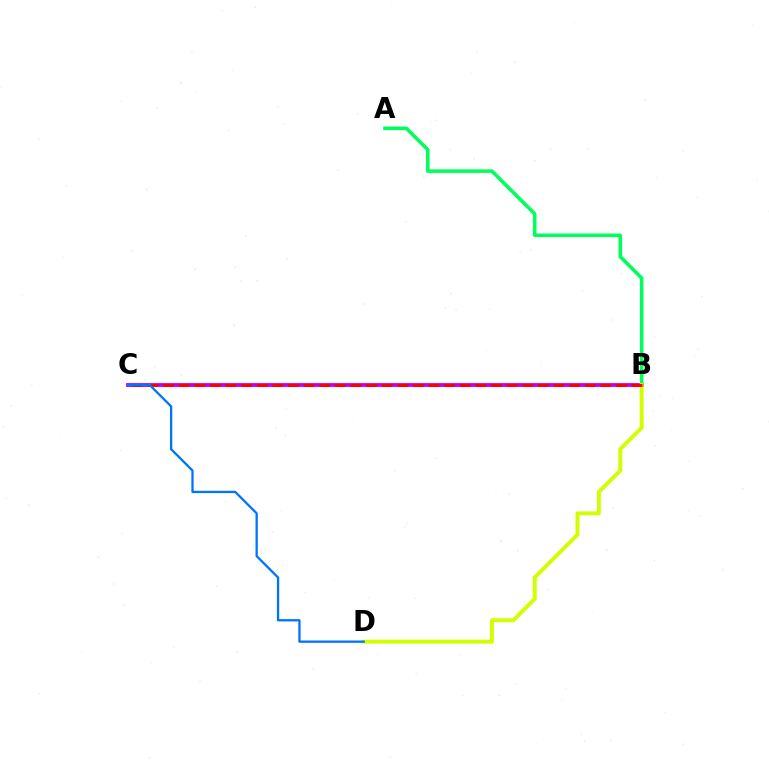{('A', 'B'): [{'color': '#00ff5c', 'line_style': 'solid', 'thickness': 2.57}], ('B', 'C'): [{'color': '#b900ff', 'line_style': 'solid', 'thickness': 2.73}, {'color': '#ff0000', 'line_style': 'dashed', 'thickness': 2.12}], ('B', 'D'): [{'color': '#d1ff00', 'line_style': 'solid', 'thickness': 2.82}], ('C', 'D'): [{'color': '#0074ff', 'line_style': 'solid', 'thickness': 1.66}]}